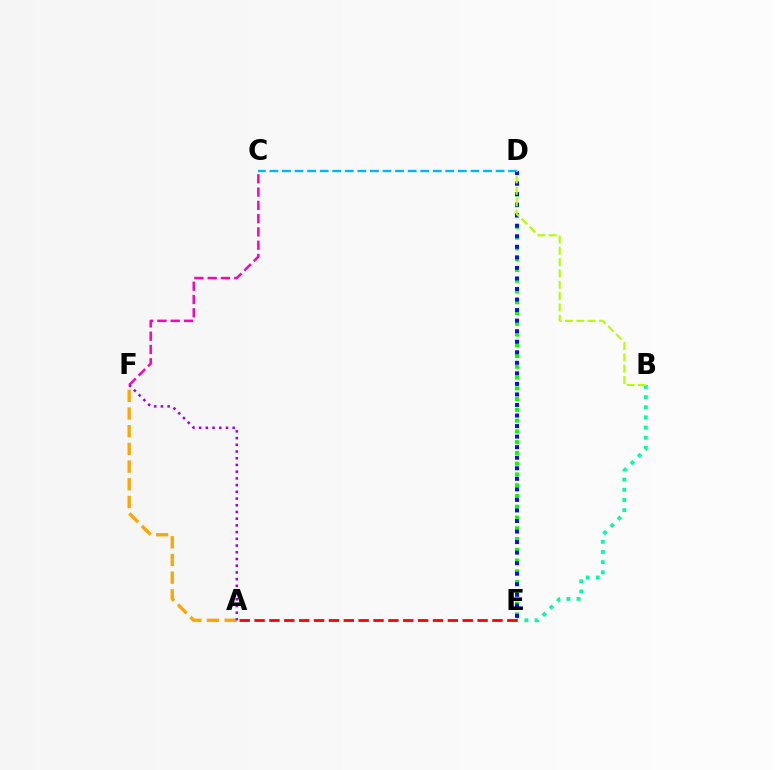{('C', 'D'): [{'color': '#00b5ff', 'line_style': 'dashed', 'thickness': 1.71}], ('A', 'F'): [{'color': '#ffa500', 'line_style': 'dashed', 'thickness': 2.4}, {'color': '#9b00ff', 'line_style': 'dotted', 'thickness': 1.82}], ('D', 'E'): [{'color': '#08ff00', 'line_style': 'dotted', 'thickness': 2.92}, {'color': '#0010ff', 'line_style': 'dotted', 'thickness': 2.87}], ('B', 'E'): [{'color': '#00ff9d', 'line_style': 'dotted', 'thickness': 2.76}], ('A', 'E'): [{'color': '#ff0000', 'line_style': 'dashed', 'thickness': 2.02}], ('C', 'F'): [{'color': '#ff00bd', 'line_style': 'dashed', 'thickness': 1.81}], ('B', 'D'): [{'color': '#b3ff00', 'line_style': 'dashed', 'thickness': 1.54}]}